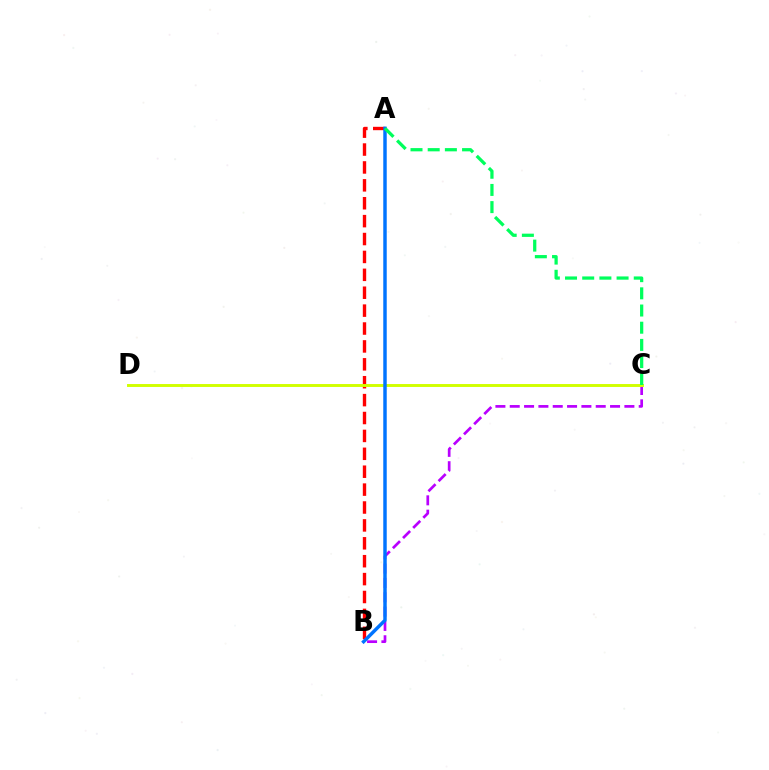{('A', 'B'): [{'color': '#ff0000', 'line_style': 'dashed', 'thickness': 2.43}, {'color': '#0074ff', 'line_style': 'solid', 'thickness': 2.49}], ('B', 'C'): [{'color': '#b900ff', 'line_style': 'dashed', 'thickness': 1.95}], ('C', 'D'): [{'color': '#d1ff00', 'line_style': 'solid', 'thickness': 2.1}], ('A', 'C'): [{'color': '#00ff5c', 'line_style': 'dashed', 'thickness': 2.33}]}